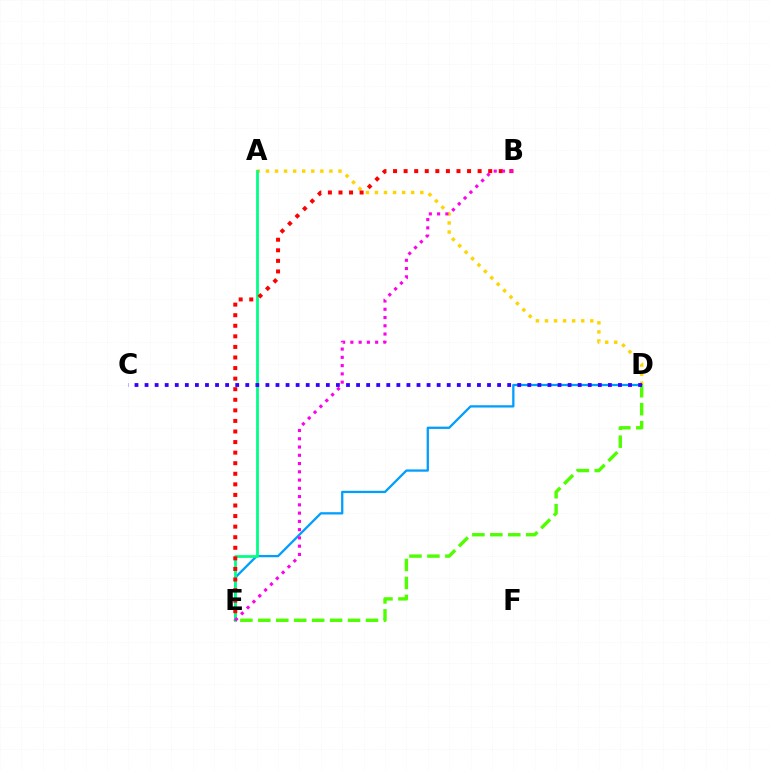{('A', 'D'): [{'color': '#ffd500', 'line_style': 'dotted', 'thickness': 2.46}], ('D', 'E'): [{'color': '#009eff', 'line_style': 'solid', 'thickness': 1.64}, {'color': '#4fff00', 'line_style': 'dashed', 'thickness': 2.44}], ('A', 'E'): [{'color': '#00ff86', 'line_style': 'solid', 'thickness': 1.99}], ('B', 'E'): [{'color': '#ff0000', 'line_style': 'dotted', 'thickness': 2.87}, {'color': '#ff00ed', 'line_style': 'dotted', 'thickness': 2.24}], ('C', 'D'): [{'color': '#3700ff', 'line_style': 'dotted', 'thickness': 2.74}]}